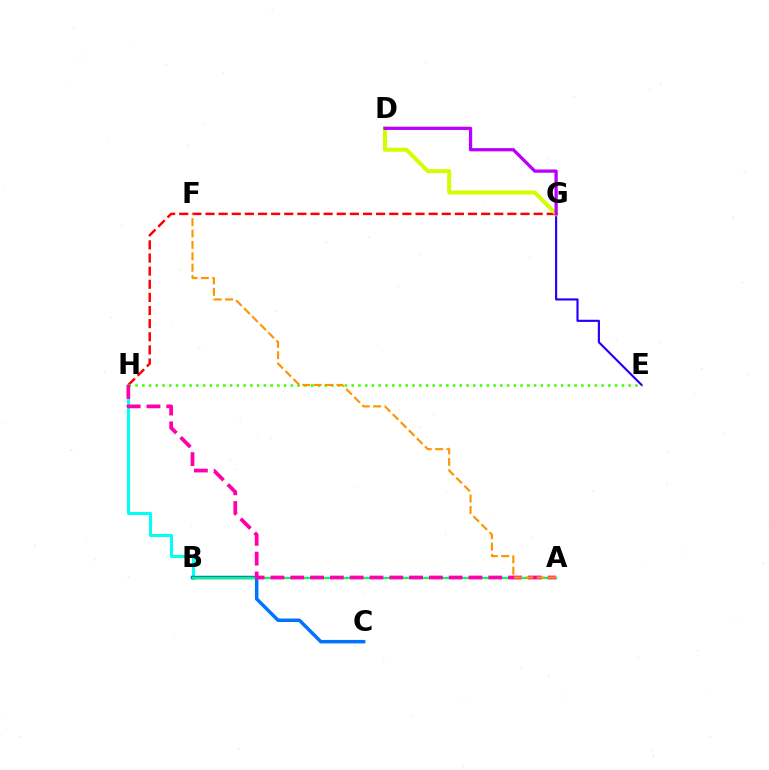{('E', 'G'): [{'color': '#2500ff', 'line_style': 'solid', 'thickness': 1.54}], ('B', 'H'): [{'color': '#00fff6', 'line_style': 'solid', 'thickness': 2.19}], ('B', 'C'): [{'color': '#0074ff', 'line_style': 'solid', 'thickness': 2.51}], ('A', 'B'): [{'color': '#00ff5c', 'line_style': 'solid', 'thickness': 1.59}], ('G', 'H'): [{'color': '#ff0000', 'line_style': 'dashed', 'thickness': 1.78}], ('D', 'G'): [{'color': '#d1ff00', 'line_style': 'solid', 'thickness': 2.89}, {'color': '#b900ff', 'line_style': 'solid', 'thickness': 2.35}], ('E', 'H'): [{'color': '#3dff00', 'line_style': 'dotted', 'thickness': 1.84}], ('A', 'H'): [{'color': '#ff00ac', 'line_style': 'dashed', 'thickness': 2.69}], ('A', 'F'): [{'color': '#ff9400', 'line_style': 'dashed', 'thickness': 1.55}]}